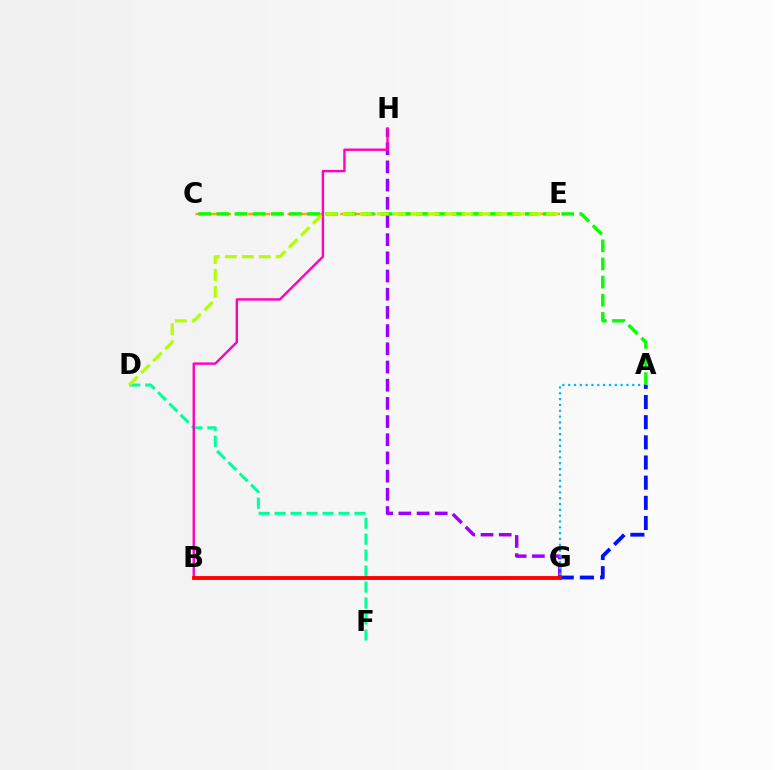{('C', 'E'): [{'color': '#ffa500', 'line_style': 'dashed', 'thickness': 1.79}], ('G', 'H'): [{'color': '#9b00ff', 'line_style': 'dashed', 'thickness': 2.47}], ('A', 'C'): [{'color': '#08ff00', 'line_style': 'dashed', 'thickness': 2.47}], ('D', 'F'): [{'color': '#00ff9d', 'line_style': 'dashed', 'thickness': 2.17}], ('B', 'H'): [{'color': '#ff00bd', 'line_style': 'solid', 'thickness': 1.72}], ('A', 'G'): [{'color': '#00b5ff', 'line_style': 'dotted', 'thickness': 1.58}, {'color': '#0010ff', 'line_style': 'dashed', 'thickness': 2.74}], ('B', 'G'): [{'color': '#ff0000', 'line_style': 'solid', 'thickness': 2.77}], ('D', 'E'): [{'color': '#b3ff00', 'line_style': 'dashed', 'thickness': 2.3}]}